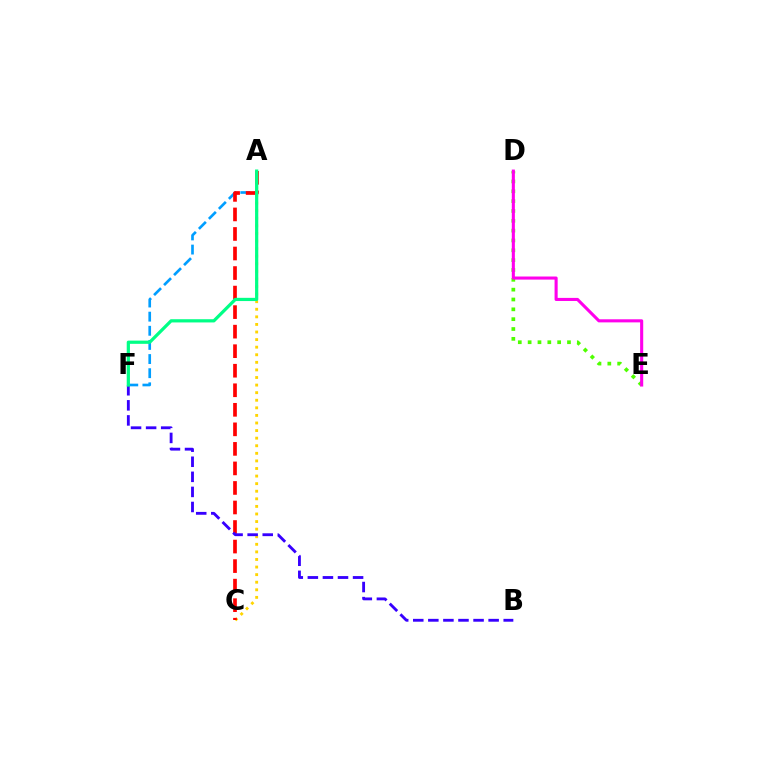{('D', 'E'): [{'color': '#4fff00', 'line_style': 'dotted', 'thickness': 2.67}, {'color': '#ff00ed', 'line_style': 'solid', 'thickness': 2.23}], ('A', 'F'): [{'color': '#009eff', 'line_style': 'dashed', 'thickness': 1.92}, {'color': '#00ff86', 'line_style': 'solid', 'thickness': 2.32}], ('A', 'C'): [{'color': '#ffd500', 'line_style': 'dotted', 'thickness': 2.06}, {'color': '#ff0000', 'line_style': 'dashed', 'thickness': 2.65}], ('B', 'F'): [{'color': '#3700ff', 'line_style': 'dashed', 'thickness': 2.05}]}